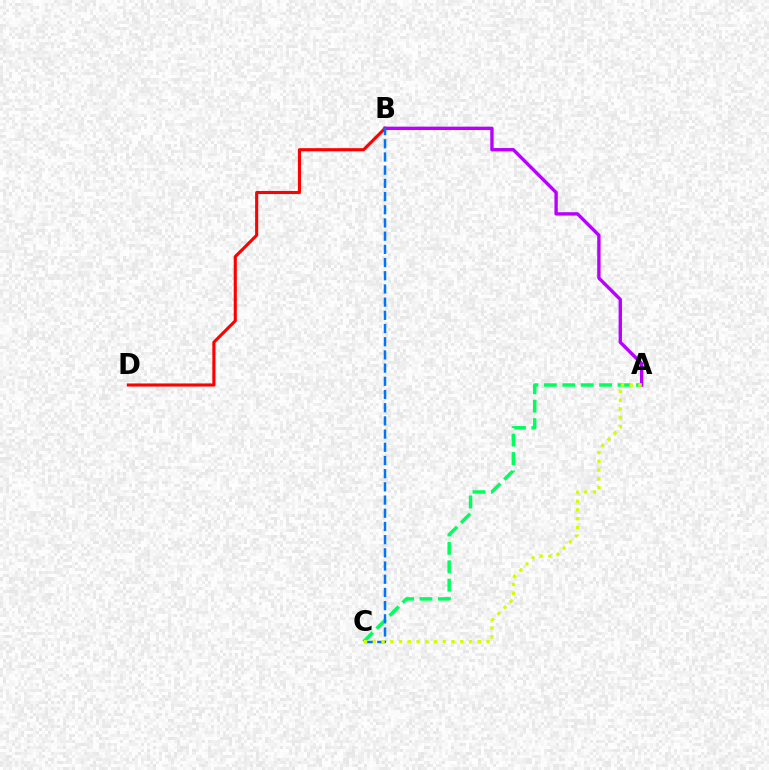{('B', 'D'): [{'color': '#ff0000', 'line_style': 'solid', 'thickness': 2.24}], ('A', 'B'): [{'color': '#b900ff', 'line_style': 'solid', 'thickness': 2.43}], ('A', 'C'): [{'color': '#00ff5c', 'line_style': 'dashed', 'thickness': 2.5}, {'color': '#d1ff00', 'line_style': 'dotted', 'thickness': 2.38}], ('B', 'C'): [{'color': '#0074ff', 'line_style': 'dashed', 'thickness': 1.79}]}